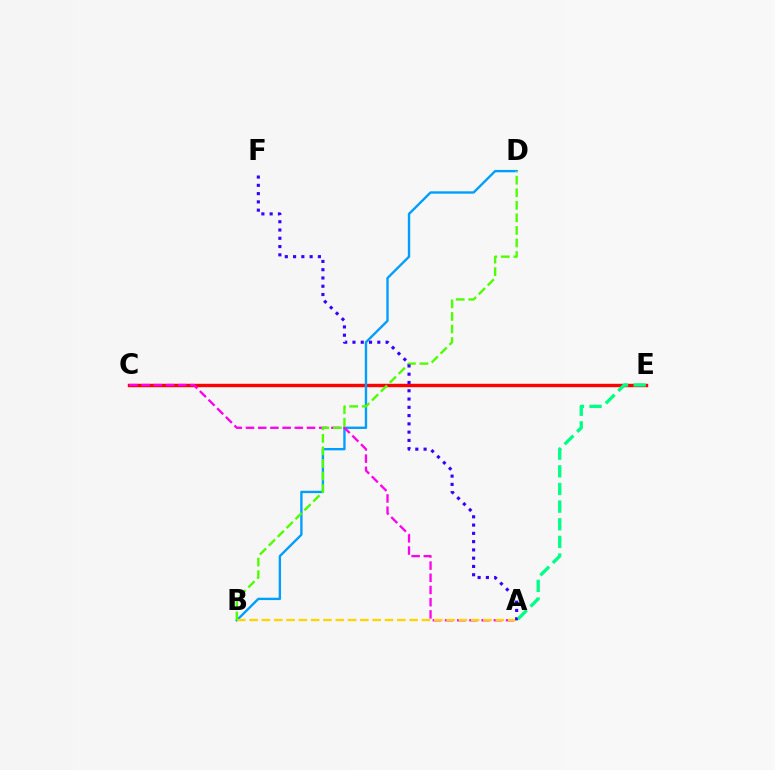{('C', 'E'): [{'color': '#ff0000', 'line_style': 'solid', 'thickness': 2.45}], ('B', 'D'): [{'color': '#009eff', 'line_style': 'solid', 'thickness': 1.7}, {'color': '#4fff00', 'line_style': 'dashed', 'thickness': 1.71}], ('A', 'C'): [{'color': '#ff00ed', 'line_style': 'dashed', 'thickness': 1.66}], ('A', 'B'): [{'color': '#ffd500', 'line_style': 'dashed', 'thickness': 1.67}], ('A', 'F'): [{'color': '#3700ff', 'line_style': 'dotted', 'thickness': 2.25}], ('A', 'E'): [{'color': '#00ff86', 'line_style': 'dashed', 'thickness': 2.4}]}